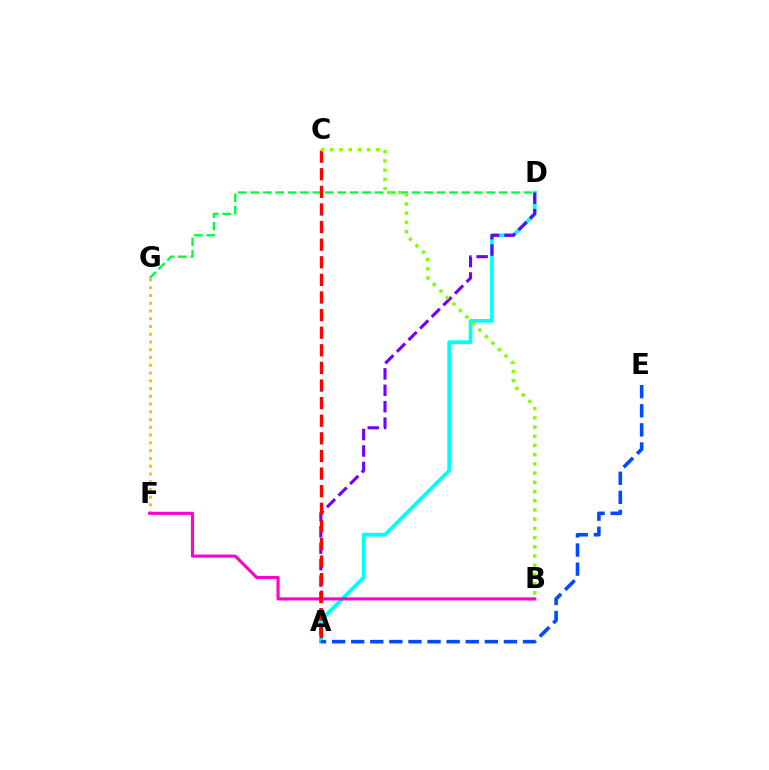{('A', 'D'): [{'color': '#00fff6', 'line_style': 'solid', 'thickness': 2.7}, {'color': '#7200ff', 'line_style': 'dashed', 'thickness': 2.23}], ('D', 'G'): [{'color': '#00ff39', 'line_style': 'dashed', 'thickness': 1.69}], ('F', 'G'): [{'color': '#ffbd00', 'line_style': 'dotted', 'thickness': 2.11}], ('B', 'F'): [{'color': '#ff00cf', 'line_style': 'solid', 'thickness': 2.24}], ('A', 'E'): [{'color': '#004bff', 'line_style': 'dashed', 'thickness': 2.59}], ('A', 'C'): [{'color': '#ff0000', 'line_style': 'dashed', 'thickness': 2.39}], ('B', 'C'): [{'color': '#84ff00', 'line_style': 'dotted', 'thickness': 2.5}]}